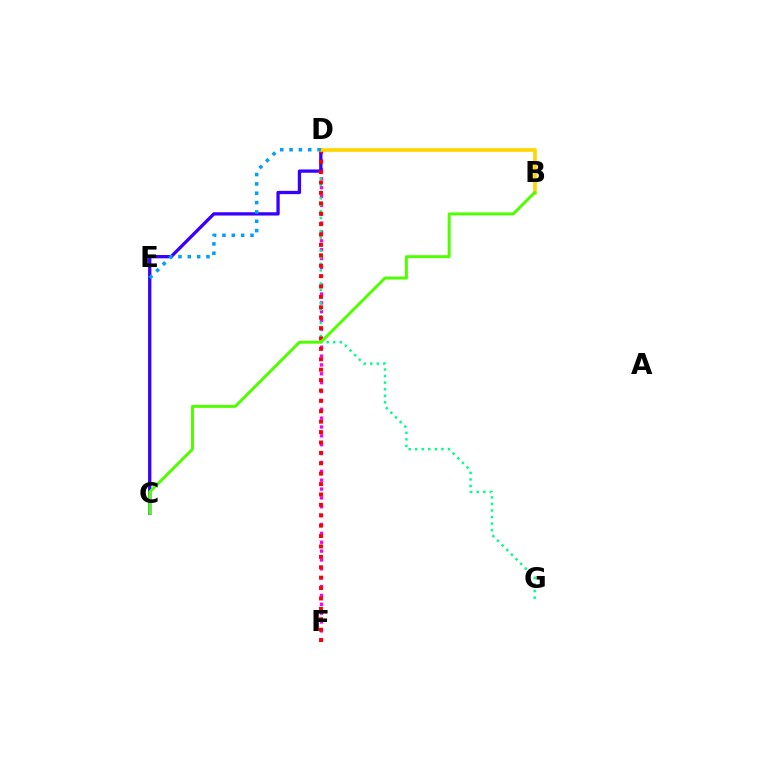{('D', 'F'): [{'color': '#ff00ed', 'line_style': 'dotted', 'thickness': 2.41}, {'color': '#ff0000', 'line_style': 'dotted', 'thickness': 2.83}], ('D', 'G'): [{'color': '#00ff86', 'line_style': 'dotted', 'thickness': 1.78}], ('C', 'D'): [{'color': '#3700ff', 'line_style': 'solid', 'thickness': 2.37}], ('B', 'D'): [{'color': '#ffd500', 'line_style': 'solid', 'thickness': 2.64}], ('D', 'E'): [{'color': '#009eff', 'line_style': 'dotted', 'thickness': 2.54}], ('B', 'C'): [{'color': '#4fff00', 'line_style': 'solid', 'thickness': 2.14}]}